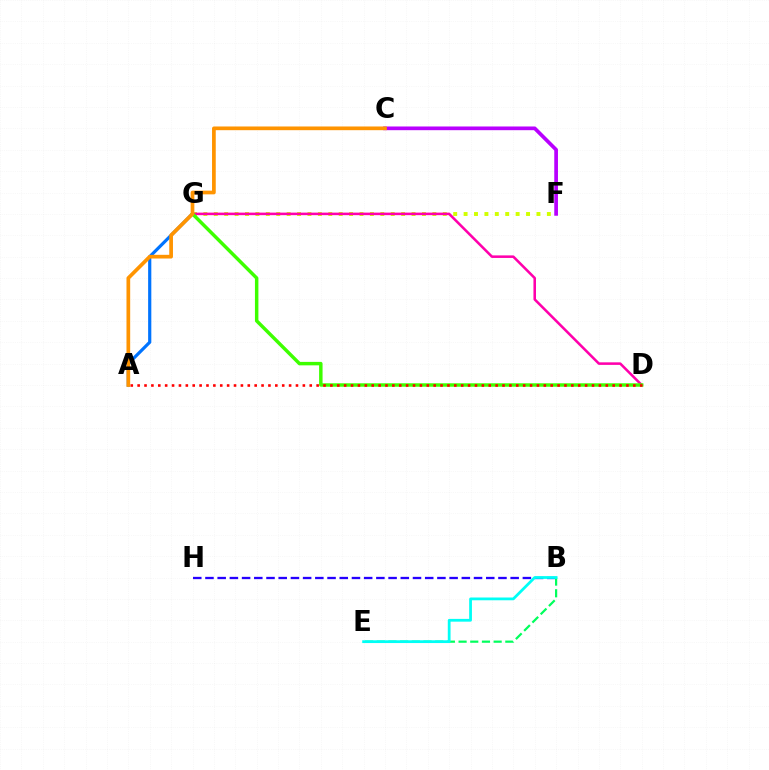{('B', 'H'): [{'color': '#2500ff', 'line_style': 'dashed', 'thickness': 1.66}], ('B', 'E'): [{'color': '#00ff5c', 'line_style': 'dashed', 'thickness': 1.59}, {'color': '#00fff6', 'line_style': 'solid', 'thickness': 2.0}], ('F', 'G'): [{'color': '#d1ff00', 'line_style': 'dotted', 'thickness': 2.83}], ('A', 'G'): [{'color': '#0074ff', 'line_style': 'solid', 'thickness': 2.3}], ('D', 'G'): [{'color': '#ff00ac', 'line_style': 'solid', 'thickness': 1.84}, {'color': '#3dff00', 'line_style': 'solid', 'thickness': 2.49}], ('A', 'D'): [{'color': '#ff0000', 'line_style': 'dotted', 'thickness': 1.87}], ('C', 'F'): [{'color': '#b900ff', 'line_style': 'solid', 'thickness': 2.66}], ('A', 'C'): [{'color': '#ff9400', 'line_style': 'solid', 'thickness': 2.67}]}